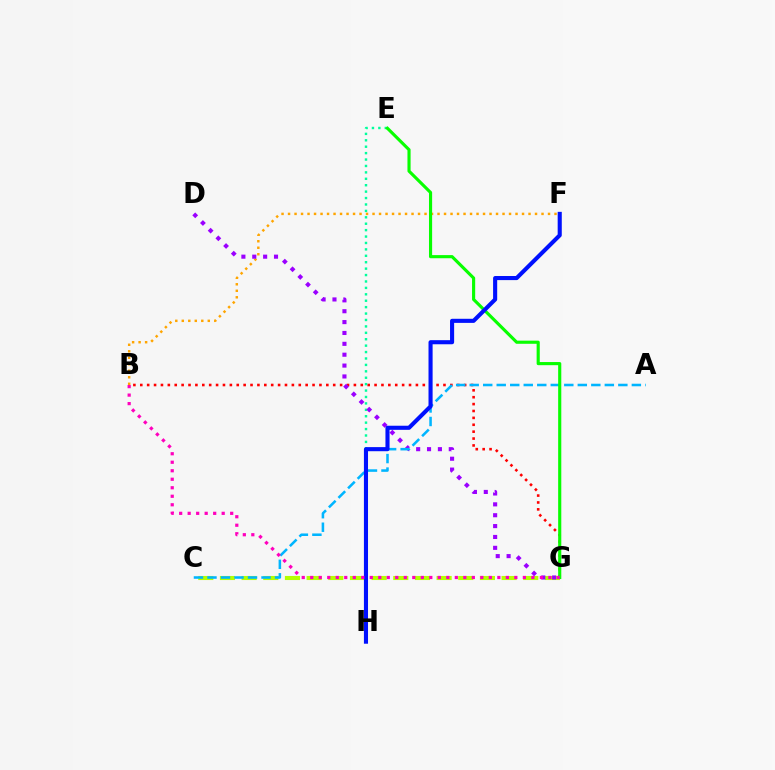{('C', 'G'): [{'color': '#b3ff00', 'line_style': 'dashed', 'thickness': 2.94}], ('B', 'G'): [{'color': '#ff0000', 'line_style': 'dotted', 'thickness': 1.87}, {'color': '#ff00bd', 'line_style': 'dotted', 'thickness': 2.31}], ('B', 'F'): [{'color': '#ffa500', 'line_style': 'dotted', 'thickness': 1.77}], ('E', 'H'): [{'color': '#00ff9d', 'line_style': 'dotted', 'thickness': 1.74}], ('D', 'G'): [{'color': '#9b00ff', 'line_style': 'dotted', 'thickness': 2.95}], ('A', 'C'): [{'color': '#00b5ff', 'line_style': 'dashed', 'thickness': 1.84}], ('E', 'G'): [{'color': '#08ff00', 'line_style': 'solid', 'thickness': 2.26}], ('F', 'H'): [{'color': '#0010ff', 'line_style': 'solid', 'thickness': 2.95}]}